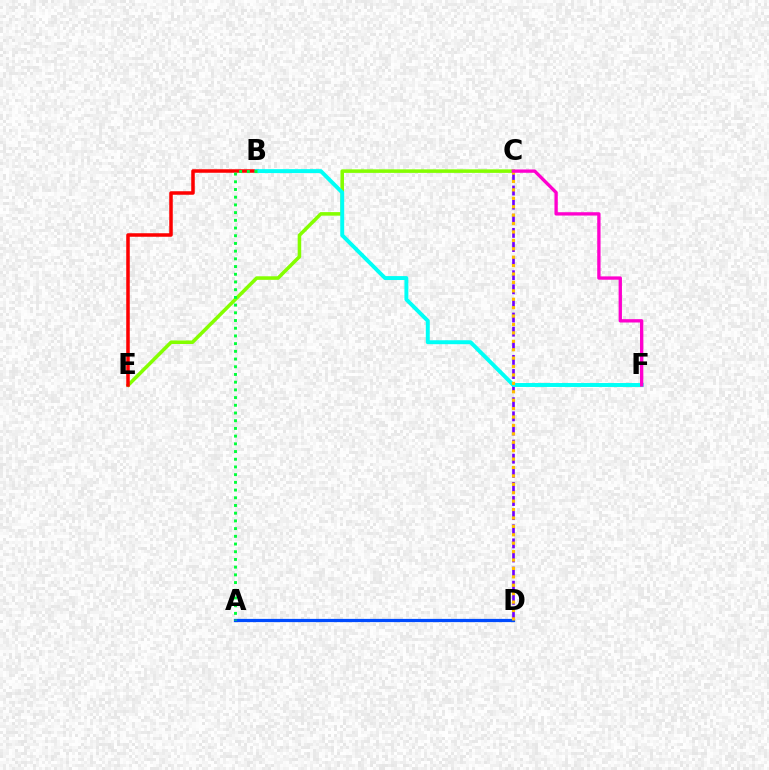{('A', 'D'): [{'color': '#004bff', 'line_style': 'solid', 'thickness': 2.33}], ('C', 'E'): [{'color': '#84ff00', 'line_style': 'solid', 'thickness': 2.55}], ('C', 'D'): [{'color': '#7200ff', 'line_style': 'dashed', 'thickness': 1.92}, {'color': '#ffbd00', 'line_style': 'dotted', 'thickness': 2.29}], ('B', 'E'): [{'color': '#ff0000', 'line_style': 'solid', 'thickness': 2.53}], ('B', 'F'): [{'color': '#00fff6', 'line_style': 'solid', 'thickness': 2.83}], ('C', 'F'): [{'color': '#ff00cf', 'line_style': 'solid', 'thickness': 2.39}], ('A', 'B'): [{'color': '#00ff39', 'line_style': 'dotted', 'thickness': 2.09}]}